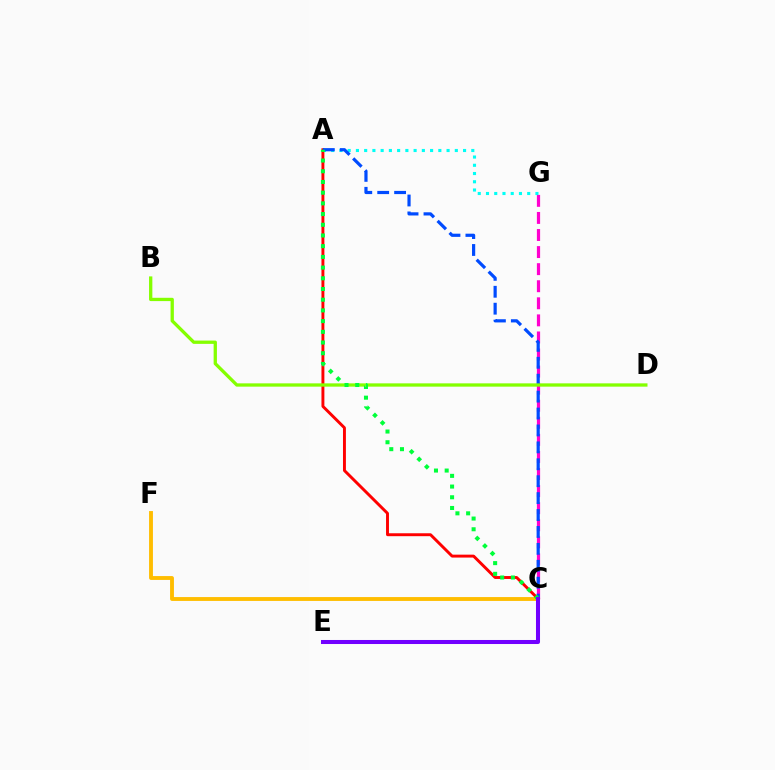{('A', 'C'): [{'color': '#ff0000', 'line_style': 'solid', 'thickness': 2.1}, {'color': '#004bff', 'line_style': 'dashed', 'thickness': 2.3}, {'color': '#00ff39', 'line_style': 'dotted', 'thickness': 2.91}], ('C', 'G'): [{'color': '#ff00cf', 'line_style': 'dashed', 'thickness': 2.32}], ('A', 'G'): [{'color': '#00fff6', 'line_style': 'dotted', 'thickness': 2.24}], ('C', 'F'): [{'color': '#ffbd00', 'line_style': 'solid', 'thickness': 2.79}], ('B', 'D'): [{'color': '#84ff00', 'line_style': 'solid', 'thickness': 2.38}], ('C', 'E'): [{'color': '#7200ff', 'line_style': 'solid', 'thickness': 2.91}]}